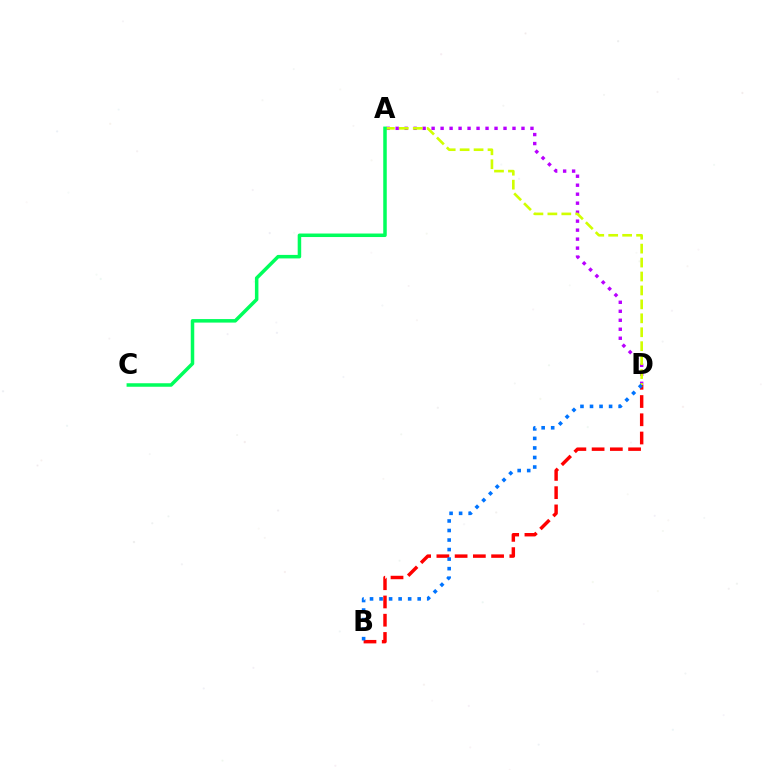{('B', 'D'): [{'color': '#ff0000', 'line_style': 'dashed', 'thickness': 2.48}, {'color': '#0074ff', 'line_style': 'dotted', 'thickness': 2.59}], ('A', 'D'): [{'color': '#b900ff', 'line_style': 'dotted', 'thickness': 2.44}, {'color': '#d1ff00', 'line_style': 'dashed', 'thickness': 1.89}], ('A', 'C'): [{'color': '#00ff5c', 'line_style': 'solid', 'thickness': 2.53}]}